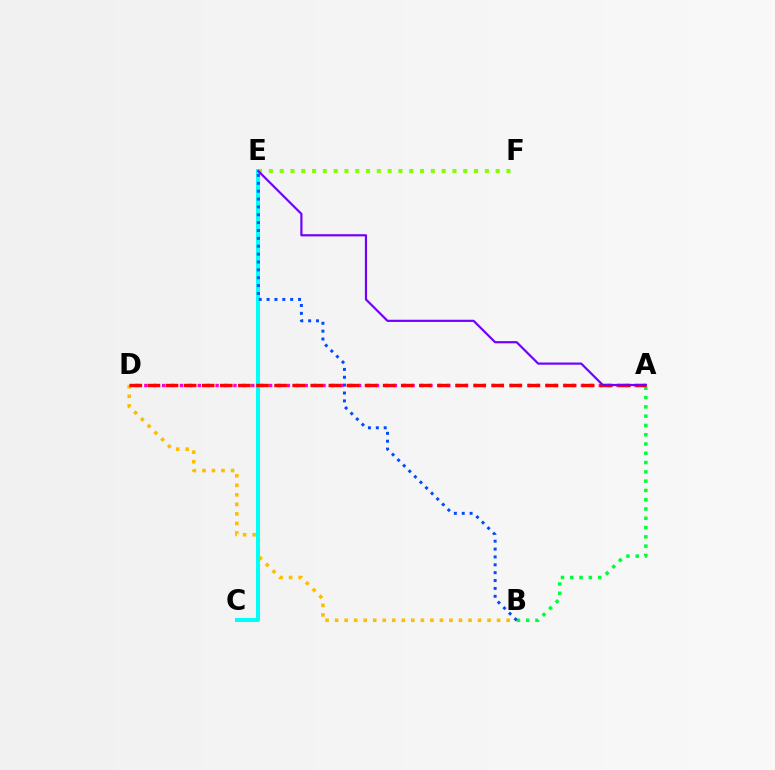{('E', 'F'): [{'color': '#84ff00', 'line_style': 'dotted', 'thickness': 2.93}], ('A', 'D'): [{'color': '#ff00cf', 'line_style': 'dotted', 'thickness': 2.42}, {'color': '#ff0000', 'line_style': 'dashed', 'thickness': 2.46}], ('B', 'D'): [{'color': '#ffbd00', 'line_style': 'dotted', 'thickness': 2.59}], ('A', 'B'): [{'color': '#00ff39', 'line_style': 'dotted', 'thickness': 2.52}], ('C', 'E'): [{'color': '#00fff6', 'line_style': 'solid', 'thickness': 2.91}], ('A', 'E'): [{'color': '#7200ff', 'line_style': 'solid', 'thickness': 1.58}], ('B', 'E'): [{'color': '#004bff', 'line_style': 'dotted', 'thickness': 2.14}]}